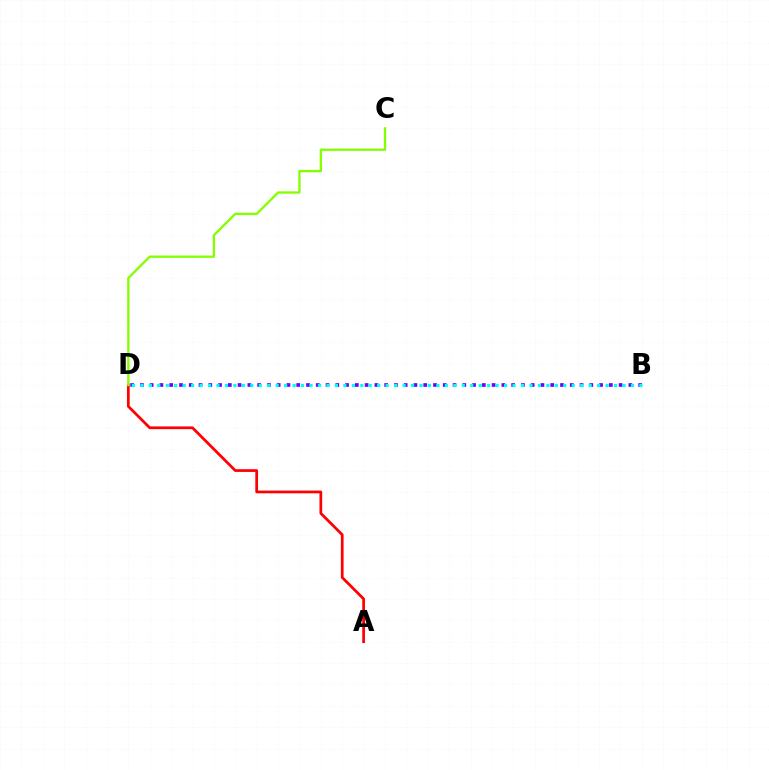{('B', 'D'): [{'color': '#7200ff', 'line_style': 'dotted', 'thickness': 2.65}, {'color': '#00fff6', 'line_style': 'dotted', 'thickness': 2.3}], ('A', 'D'): [{'color': '#ff0000', 'line_style': 'solid', 'thickness': 1.97}], ('C', 'D'): [{'color': '#84ff00', 'line_style': 'solid', 'thickness': 1.66}]}